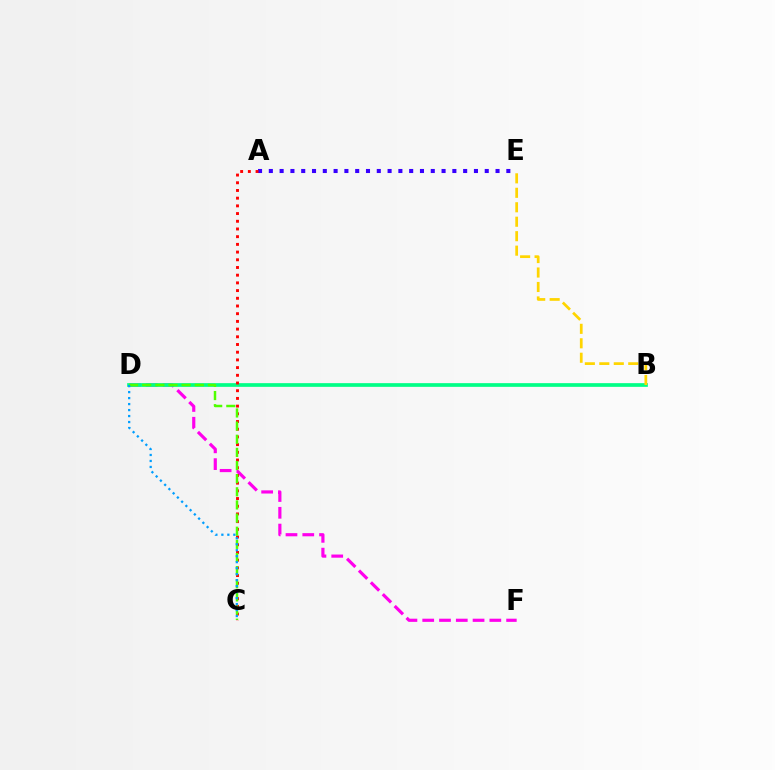{('D', 'F'): [{'color': '#ff00ed', 'line_style': 'dashed', 'thickness': 2.28}], ('B', 'D'): [{'color': '#00ff86', 'line_style': 'solid', 'thickness': 2.66}], ('A', 'E'): [{'color': '#3700ff', 'line_style': 'dotted', 'thickness': 2.93}], ('A', 'C'): [{'color': '#ff0000', 'line_style': 'dotted', 'thickness': 2.09}], ('C', 'D'): [{'color': '#4fff00', 'line_style': 'dashed', 'thickness': 1.78}, {'color': '#009eff', 'line_style': 'dotted', 'thickness': 1.63}], ('B', 'E'): [{'color': '#ffd500', 'line_style': 'dashed', 'thickness': 1.96}]}